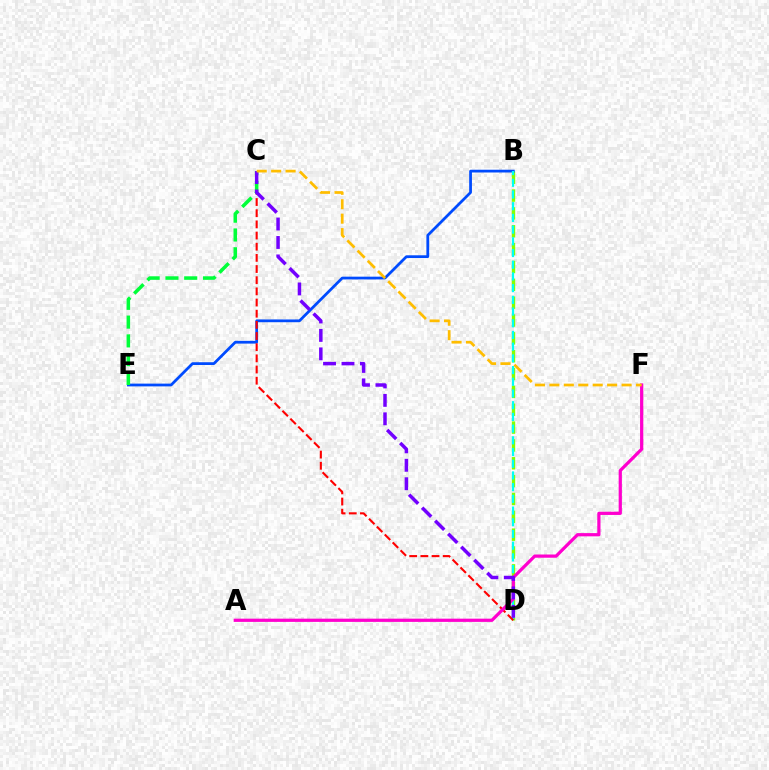{('B', 'D'): [{'color': '#84ff00', 'line_style': 'dashed', 'thickness': 2.42}, {'color': '#00fff6', 'line_style': 'dashed', 'thickness': 1.59}], ('B', 'E'): [{'color': '#004bff', 'line_style': 'solid', 'thickness': 1.99}], ('C', 'D'): [{'color': '#ff0000', 'line_style': 'dashed', 'thickness': 1.52}, {'color': '#7200ff', 'line_style': 'dashed', 'thickness': 2.51}], ('C', 'E'): [{'color': '#00ff39', 'line_style': 'dashed', 'thickness': 2.55}], ('A', 'F'): [{'color': '#ff00cf', 'line_style': 'solid', 'thickness': 2.32}], ('C', 'F'): [{'color': '#ffbd00', 'line_style': 'dashed', 'thickness': 1.96}]}